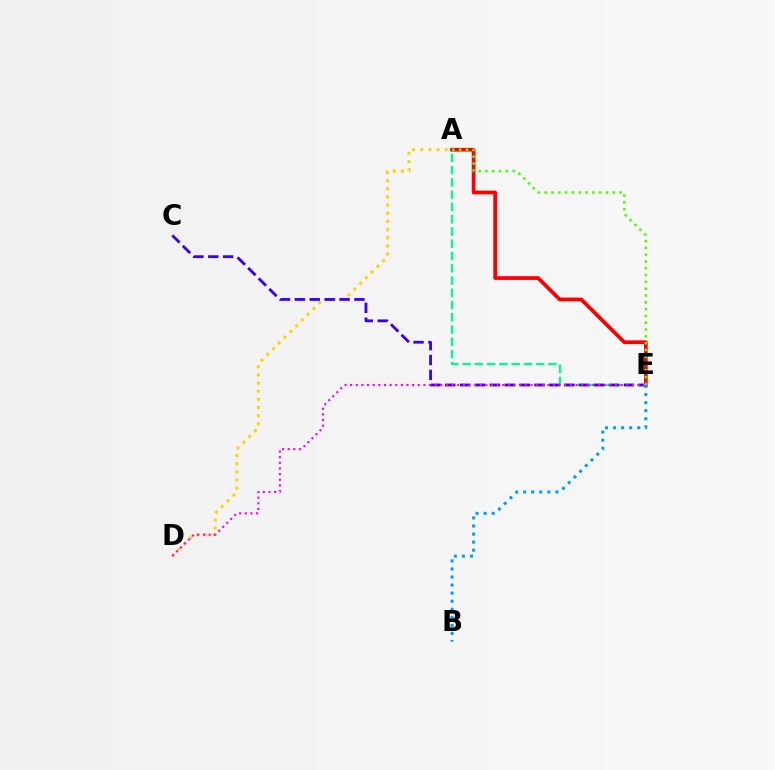{('A', 'D'): [{'color': '#ffd500', 'line_style': 'dotted', 'thickness': 2.21}], ('A', 'E'): [{'color': '#00ff86', 'line_style': 'dashed', 'thickness': 1.67}, {'color': '#ff0000', 'line_style': 'solid', 'thickness': 2.69}, {'color': '#4fff00', 'line_style': 'dotted', 'thickness': 1.85}], ('C', 'E'): [{'color': '#3700ff', 'line_style': 'dashed', 'thickness': 2.02}], ('B', 'E'): [{'color': '#009eff', 'line_style': 'dotted', 'thickness': 2.19}], ('D', 'E'): [{'color': '#ff00ed', 'line_style': 'dotted', 'thickness': 1.53}]}